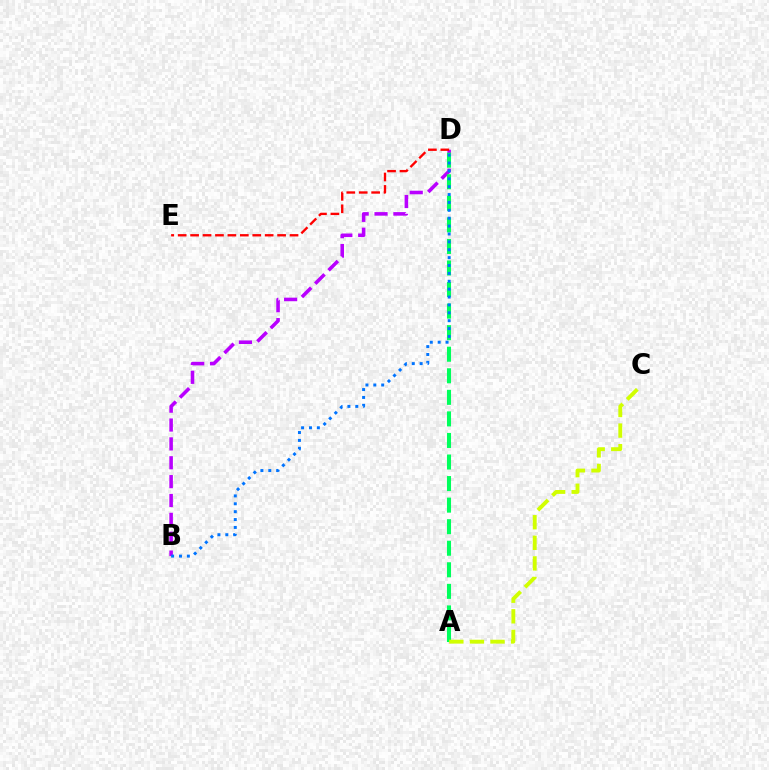{('B', 'D'): [{'color': '#b900ff', 'line_style': 'dashed', 'thickness': 2.56}, {'color': '#0074ff', 'line_style': 'dotted', 'thickness': 2.14}], ('A', 'D'): [{'color': '#00ff5c', 'line_style': 'dashed', 'thickness': 2.93}], ('A', 'C'): [{'color': '#d1ff00', 'line_style': 'dashed', 'thickness': 2.8}], ('D', 'E'): [{'color': '#ff0000', 'line_style': 'dashed', 'thickness': 1.69}]}